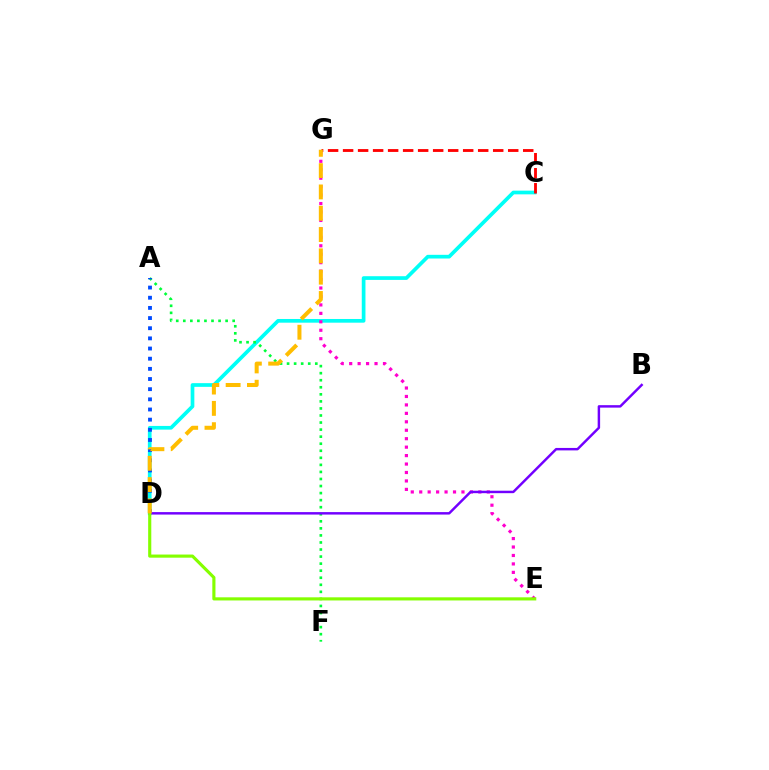{('C', 'D'): [{'color': '#00fff6', 'line_style': 'solid', 'thickness': 2.66}], ('A', 'F'): [{'color': '#00ff39', 'line_style': 'dotted', 'thickness': 1.92}], ('A', 'D'): [{'color': '#004bff', 'line_style': 'dotted', 'thickness': 2.76}], ('E', 'G'): [{'color': '#ff00cf', 'line_style': 'dotted', 'thickness': 2.3}], ('C', 'G'): [{'color': '#ff0000', 'line_style': 'dashed', 'thickness': 2.04}], ('B', 'D'): [{'color': '#7200ff', 'line_style': 'solid', 'thickness': 1.77}], ('D', 'E'): [{'color': '#84ff00', 'line_style': 'solid', 'thickness': 2.26}], ('D', 'G'): [{'color': '#ffbd00', 'line_style': 'dashed', 'thickness': 2.89}]}